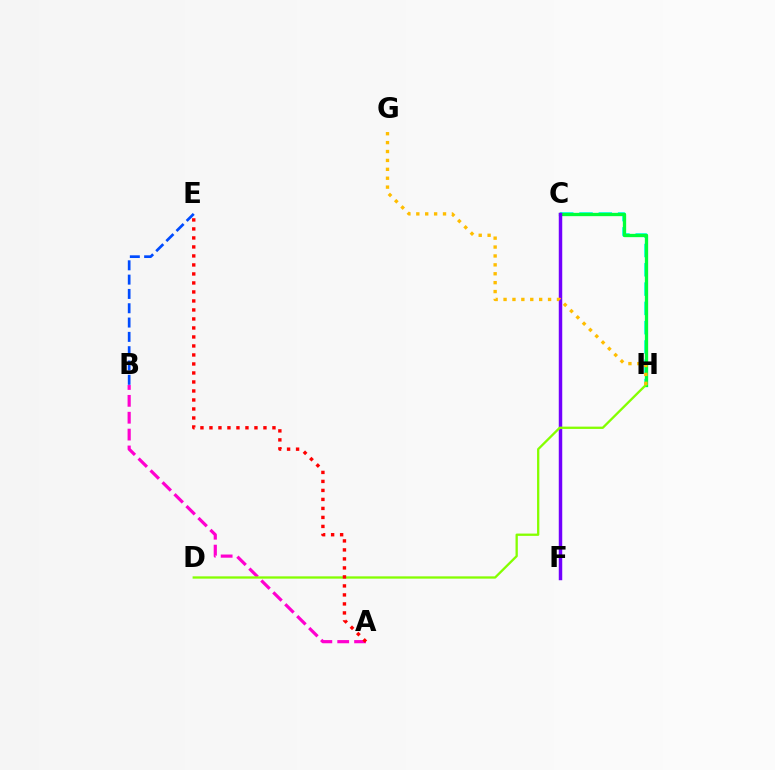{('C', 'H'): [{'color': '#00fff6', 'line_style': 'dashed', 'thickness': 2.62}, {'color': '#00ff39', 'line_style': 'solid', 'thickness': 2.38}], ('C', 'F'): [{'color': '#7200ff', 'line_style': 'solid', 'thickness': 2.5}], ('A', 'B'): [{'color': '#ff00cf', 'line_style': 'dashed', 'thickness': 2.29}], ('D', 'H'): [{'color': '#84ff00', 'line_style': 'solid', 'thickness': 1.66}], ('B', 'E'): [{'color': '#004bff', 'line_style': 'dashed', 'thickness': 1.94}], ('G', 'H'): [{'color': '#ffbd00', 'line_style': 'dotted', 'thickness': 2.42}], ('A', 'E'): [{'color': '#ff0000', 'line_style': 'dotted', 'thickness': 2.45}]}